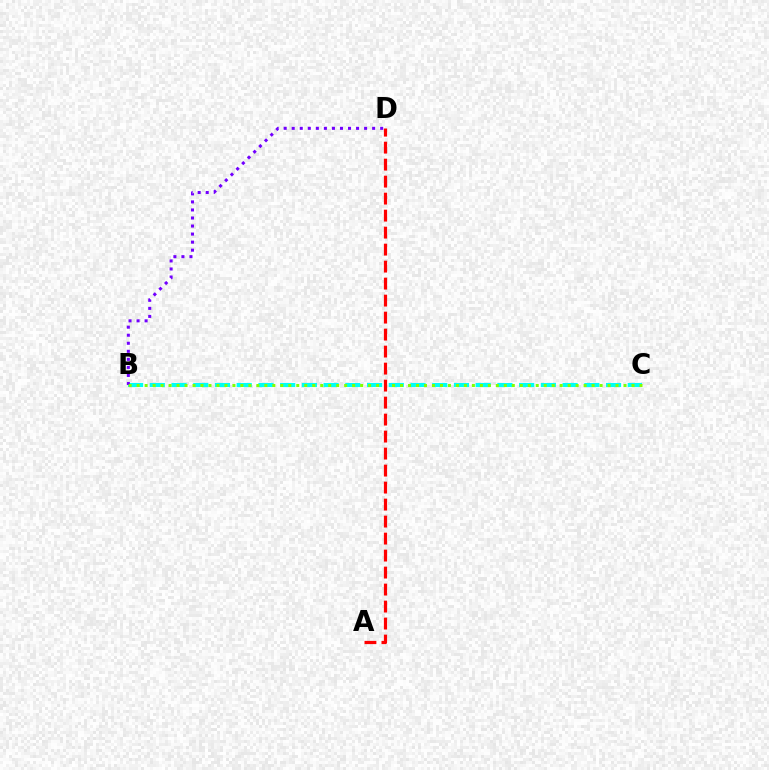{('B', 'C'): [{'color': '#00fff6', 'line_style': 'dashed', 'thickness': 2.95}, {'color': '#84ff00', 'line_style': 'dotted', 'thickness': 2.17}], ('B', 'D'): [{'color': '#7200ff', 'line_style': 'dotted', 'thickness': 2.18}], ('A', 'D'): [{'color': '#ff0000', 'line_style': 'dashed', 'thickness': 2.31}]}